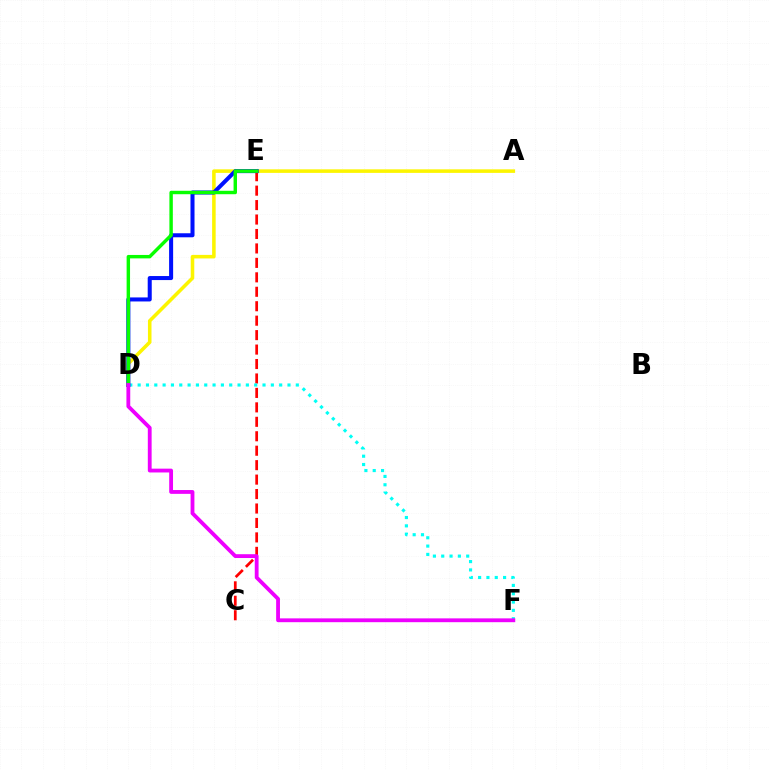{('A', 'D'): [{'color': '#fcf500', 'line_style': 'solid', 'thickness': 2.56}], ('C', 'E'): [{'color': '#ff0000', 'line_style': 'dashed', 'thickness': 1.96}], ('D', 'F'): [{'color': '#00fff6', 'line_style': 'dotted', 'thickness': 2.26}, {'color': '#ee00ff', 'line_style': 'solid', 'thickness': 2.75}], ('D', 'E'): [{'color': '#0010ff', 'line_style': 'solid', 'thickness': 2.9}, {'color': '#08ff00', 'line_style': 'solid', 'thickness': 2.47}]}